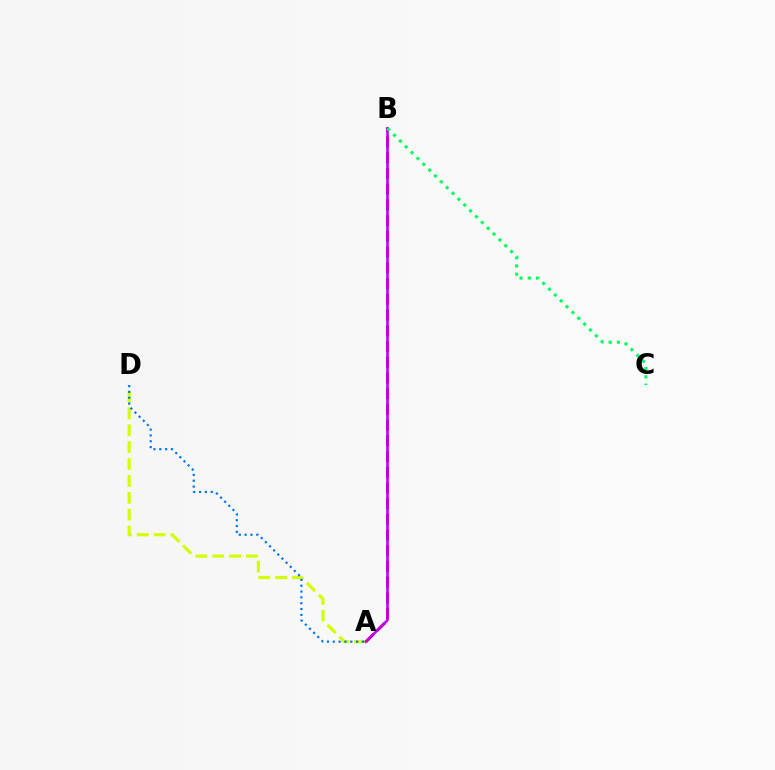{('A', 'D'): [{'color': '#d1ff00', 'line_style': 'dashed', 'thickness': 2.29}, {'color': '#0074ff', 'line_style': 'dotted', 'thickness': 1.58}], ('A', 'B'): [{'color': '#ff0000', 'line_style': 'dashed', 'thickness': 2.14}, {'color': '#b900ff', 'line_style': 'solid', 'thickness': 1.87}], ('B', 'C'): [{'color': '#00ff5c', 'line_style': 'dotted', 'thickness': 2.24}]}